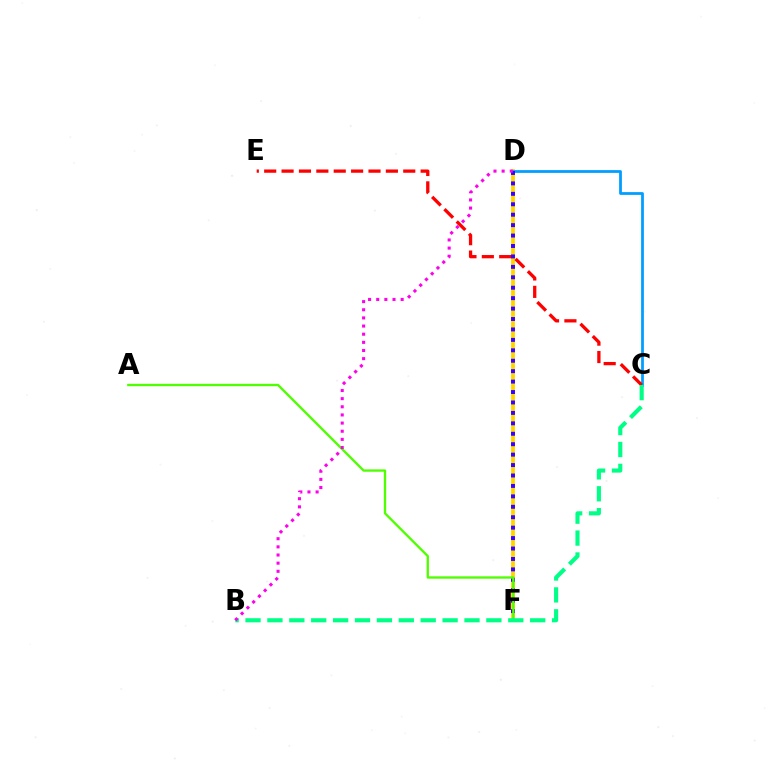{('D', 'F'): [{'color': '#ffd500', 'line_style': 'solid', 'thickness': 2.74}, {'color': '#3700ff', 'line_style': 'dotted', 'thickness': 2.83}], ('C', 'D'): [{'color': '#009eff', 'line_style': 'solid', 'thickness': 1.99}], ('C', 'E'): [{'color': '#ff0000', 'line_style': 'dashed', 'thickness': 2.36}], ('A', 'F'): [{'color': '#4fff00', 'line_style': 'solid', 'thickness': 1.68}], ('B', 'C'): [{'color': '#00ff86', 'line_style': 'dashed', 'thickness': 2.97}], ('B', 'D'): [{'color': '#ff00ed', 'line_style': 'dotted', 'thickness': 2.21}]}